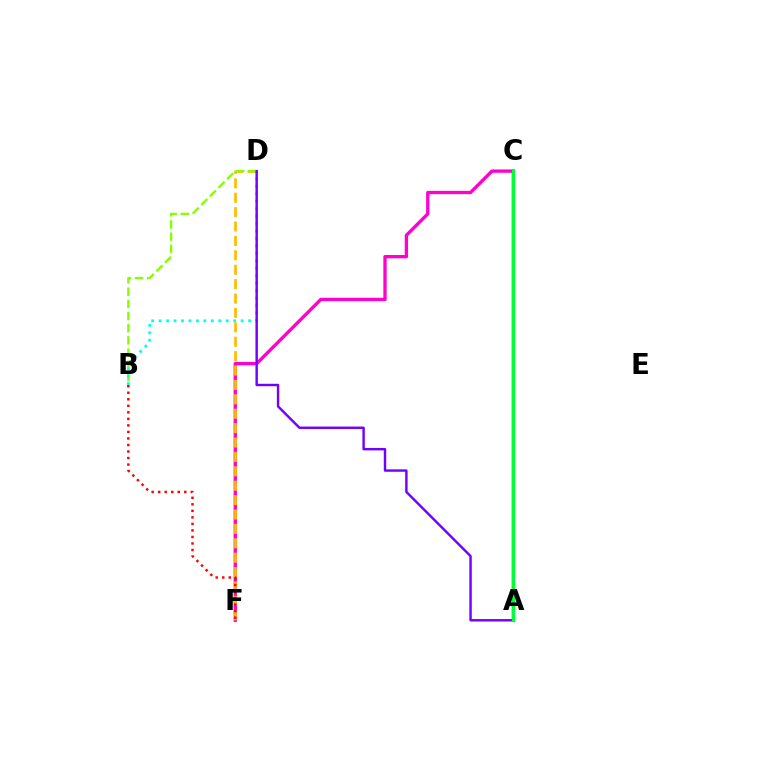{('C', 'F'): [{'color': '#ff00cf', 'line_style': 'solid', 'thickness': 2.4}], ('D', 'F'): [{'color': '#ffbd00', 'line_style': 'dashed', 'thickness': 1.96}], ('B', 'D'): [{'color': '#84ff00', 'line_style': 'dashed', 'thickness': 1.65}, {'color': '#00fff6', 'line_style': 'dotted', 'thickness': 2.03}], ('A', 'D'): [{'color': '#7200ff', 'line_style': 'solid', 'thickness': 1.75}], ('A', 'C'): [{'color': '#004bff', 'line_style': 'solid', 'thickness': 1.73}, {'color': '#00ff39', 'line_style': 'solid', 'thickness': 2.34}], ('B', 'F'): [{'color': '#ff0000', 'line_style': 'dotted', 'thickness': 1.77}]}